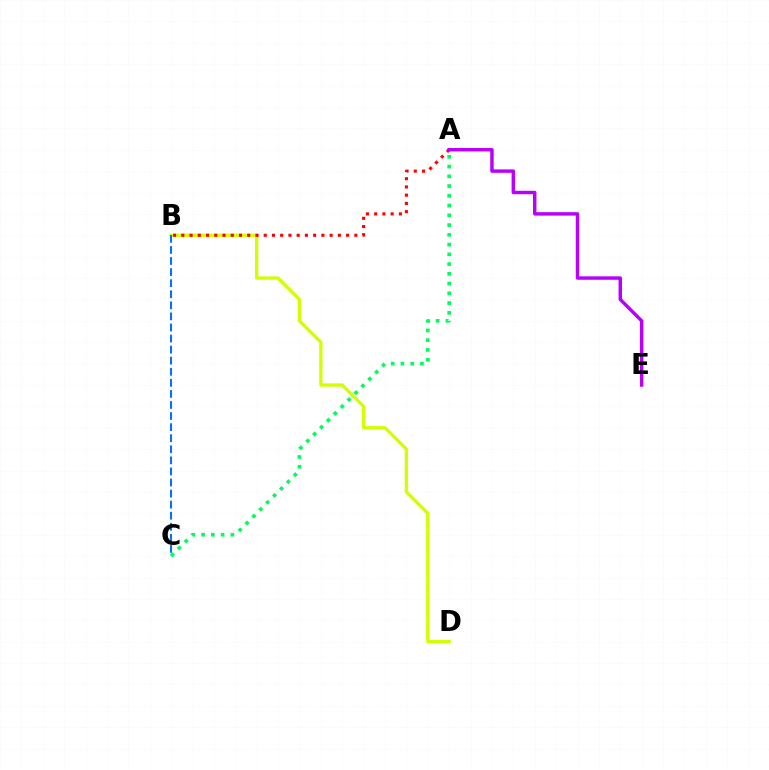{('B', 'D'): [{'color': '#d1ff00', 'line_style': 'solid', 'thickness': 2.38}], ('A', 'B'): [{'color': '#ff0000', 'line_style': 'dotted', 'thickness': 2.24}], ('B', 'C'): [{'color': '#0074ff', 'line_style': 'dashed', 'thickness': 1.5}], ('A', 'E'): [{'color': '#b900ff', 'line_style': 'solid', 'thickness': 2.48}], ('A', 'C'): [{'color': '#00ff5c', 'line_style': 'dotted', 'thickness': 2.65}]}